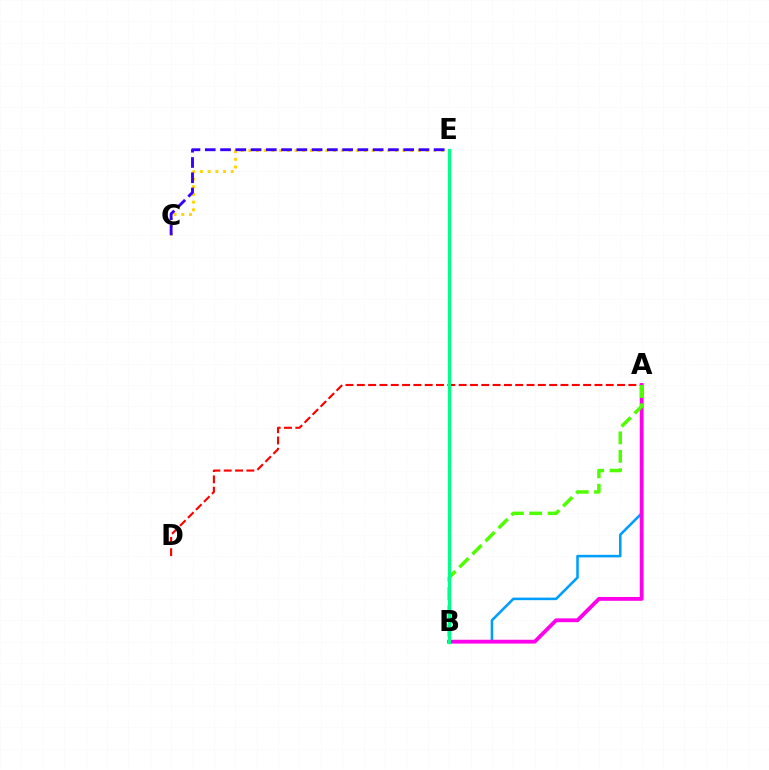{('A', 'B'): [{'color': '#009eff', 'line_style': 'solid', 'thickness': 1.84}, {'color': '#ff00ed', 'line_style': 'solid', 'thickness': 2.76}, {'color': '#4fff00', 'line_style': 'dashed', 'thickness': 2.5}], ('A', 'D'): [{'color': '#ff0000', 'line_style': 'dashed', 'thickness': 1.54}], ('C', 'E'): [{'color': '#ffd500', 'line_style': 'dotted', 'thickness': 2.09}, {'color': '#3700ff', 'line_style': 'dashed', 'thickness': 2.07}], ('B', 'E'): [{'color': '#00ff86', 'line_style': 'solid', 'thickness': 2.34}]}